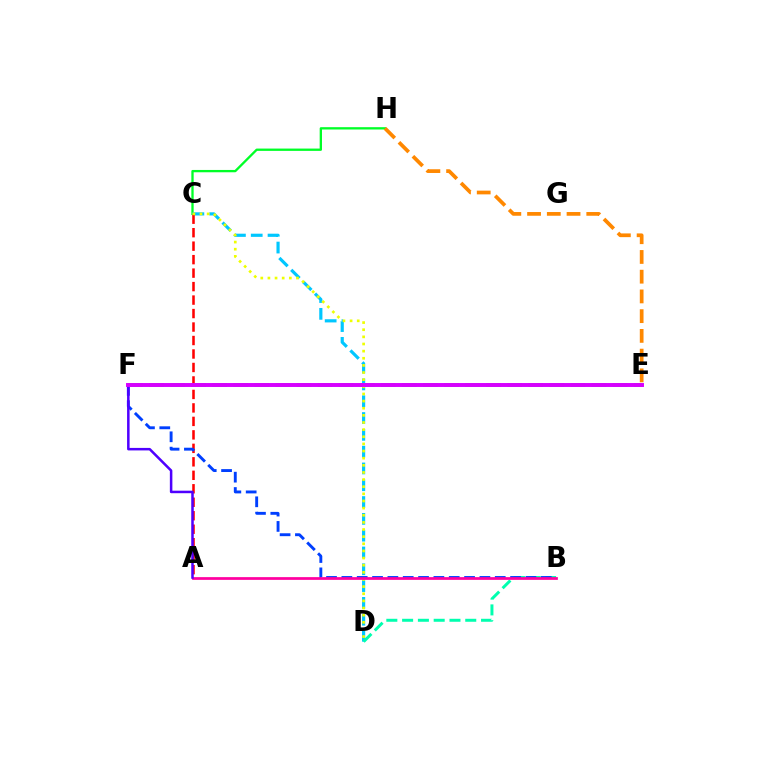{('C', 'H'): [{'color': '#00ff27', 'line_style': 'solid', 'thickness': 1.67}], ('C', 'D'): [{'color': '#00c7ff', 'line_style': 'dashed', 'thickness': 2.28}, {'color': '#eeff00', 'line_style': 'dotted', 'thickness': 1.94}], ('E', 'H'): [{'color': '#ff8800', 'line_style': 'dashed', 'thickness': 2.68}], ('A', 'C'): [{'color': '#ff0000', 'line_style': 'dashed', 'thickness': 1.83}], ('E', 'F'): [{'color': '#66ff00', 'line_style': 'dashed', 'thickness': 2.86}, {'color': '#d600ff', 'line_style': 'solid', 'thickness': 2.84}], ('B', 'D'): [{'color': '#00ffaf', 'line_style': 'dashed', 'thickness': 2.14}], ('B', 'F'): [{'color': '#003fff', 'line_style': 'dashed', 'thickness': 2.08}], ('A', 'B'): [{'color': '#ff00a0', 'line_style': 'solid', 'thickness': 1.97}], ('A', 'F'): [{'color': '#4f00ff', 'line_style': 'solid', 'thickness': 1.81}]}